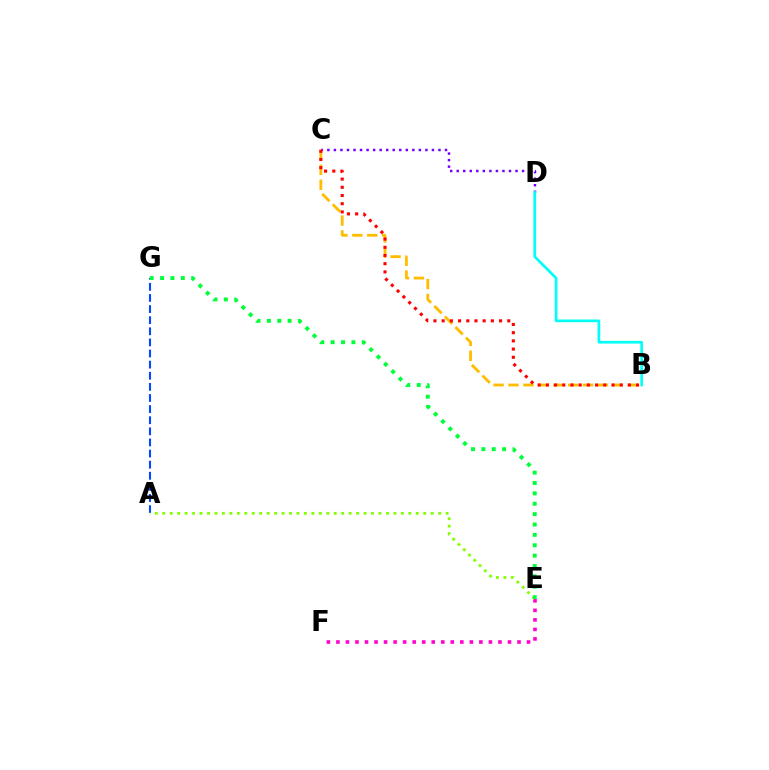{('A', 'G'): [{'color': '#004bff', 'line_style': 'dashed', 'thickness': 1.51}], ('E', 'F'): [{'color': '#ff00cf', 'line_style': 'dotted', 'thickness': 2.59}], ('A', 'E'): [{'color': '#84ff00', 'line_style': 'dotted', 'thickness': 2.03}], ('C', 'D'): [{'color': '#7200ff', 'line_style': 'dotted', 'thickness': 1.78}], ('B', 'C'): [{'color': '#ffbd00', 'line_style': 'dashed', 'thickness': 2.02}, {'color': '#ff0000', 'line_style': 'dotted', 'thickness': 2.23}], ('E', 'G'): [{'color': '#00ff39', 'line_style': 'dotted', 'thickness': 2.82}], ('B', 'D'): [{'color': '#00fff6', 'line_style': 'solid', 'thickness': 1.94}]}